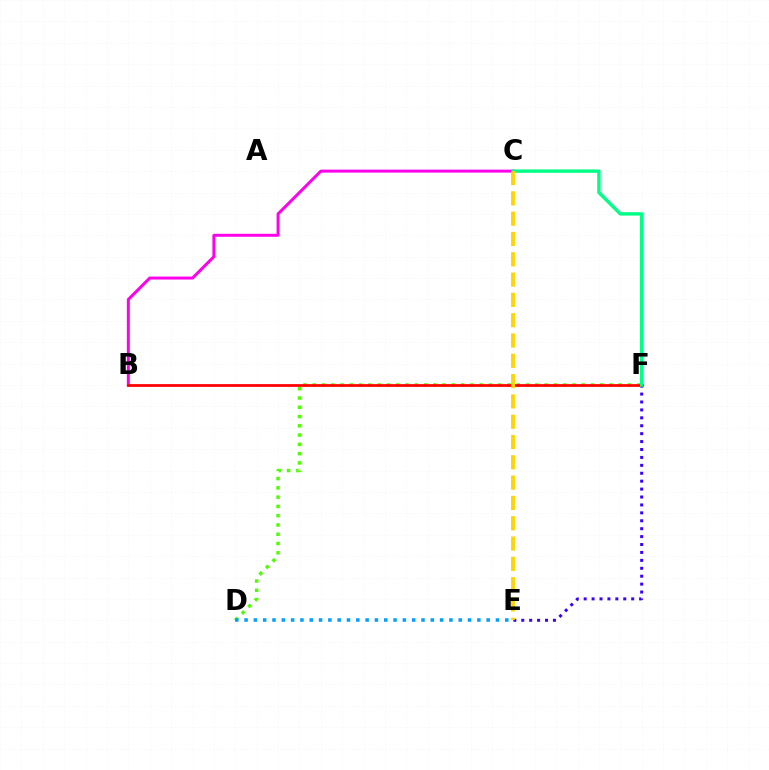{('D', 'F'): [{'color': '#4fff00', 'line_style': 'dotted', 'thickness': 2.52}], ('D', 'E'): [{'color': '#009eff', 'line_style': 'dotted', 'thickness': 2.53}], ('E', 'F'): [{'color': '#3700ff', 'line_style': 'dotted', 'thickness': 2.15}], ('B', 'C'): [{'color': '#ff00ed', 'line_style': 'solid', 'thickness': 2.15}], ('B', 'F'): [{'color': '#ff0000', 'line_style': 'solid', 'thickness': 1.98}], ('C', 'F'): [{'color': '#00ff86', 'line_style': 'solid', 'thickness': 2.45}], ('C', 'E'): [{'color': '#ffd500', 'line_style': 'dashed', 'thickness': 2.76}]}